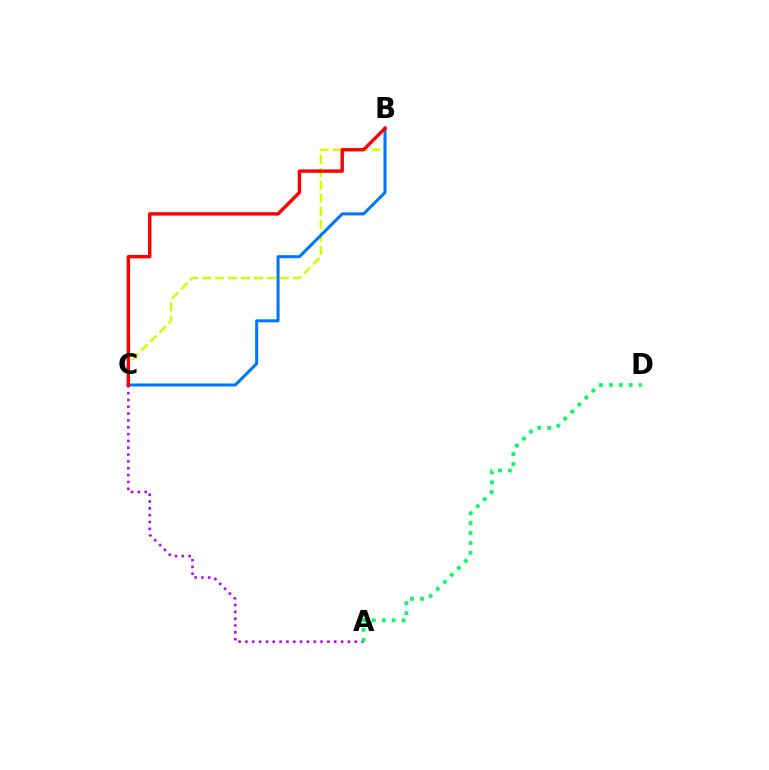{('A', 'C'): [{'color': '#b900ff', 'line_style': 'dotted', 'thickness': 1.86}], ('B', 'C'): [{'color': '#d1ff00', 'line_style': 'dashed', 'thickness': 1.76}, {'color': '#0074ff', 'line_style': 'solid', 'thickness': 2.16}, {'color': '#ff0000', 'line_style': 'solid', 'thickness': 2.45}], ('A', 'D'): [{'color': '#00ff5c', 'line_style': 'dotted', 'thickness': 2.7}]}